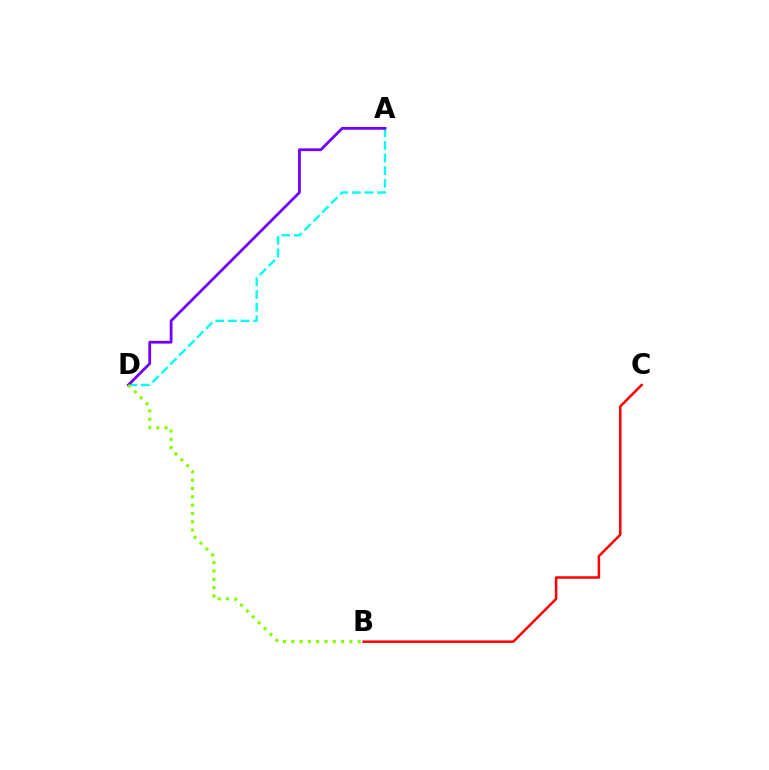{('A', 'D'): [{'color': '#00fff6', 'line_style': 'dashed', 'thickness': 1.72}, {'color': '#7200ff', 'line_style': 'solid', 'thickness': 1.99}], ('B', 'C'): [{'color': '#ff0000', 'line_style': 'solid', 'thickness': 1.8}], ('B', 'D'): [{'color': '#84ff00', 'line_style': 'dotted', 'thickness': 2.26}]}